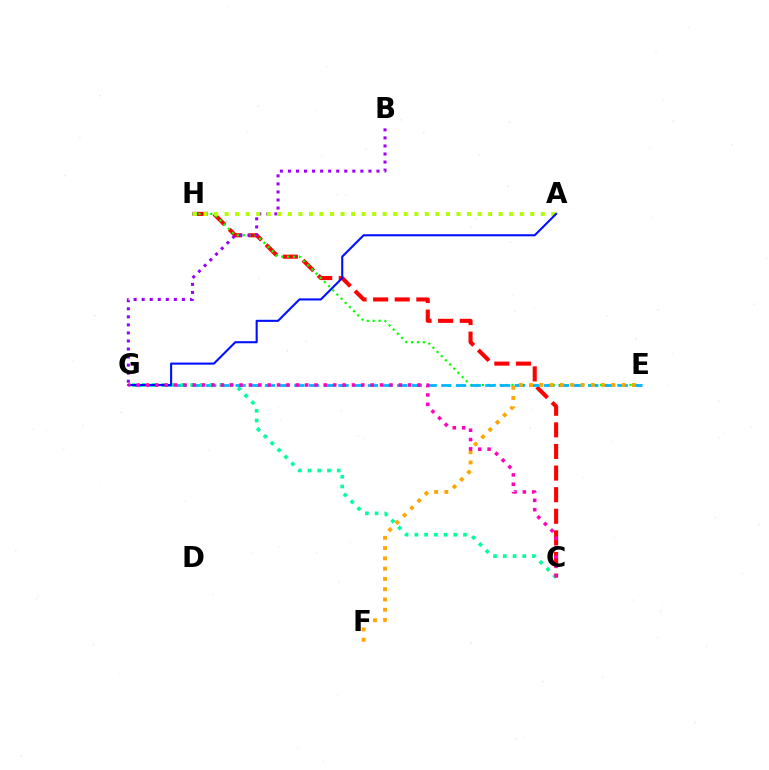{('C', 'H'): [{'color': '#ff0000', 'line_style': 'dashed', 'thickness': 2.93}], ('E', 'H'): [{'color': '#08ff00', 'line_style': 'dotted', 'thickness': 1.6}], ('E', 'G'): [{'color': '#00b5ff', 'line_style': 'dashed', 'thickness': 2.0}], ('E', 'F'): [{'color': '#ffa500', 'line_style': 'dotted', 'thickness': 2.79}], ('B', 'G'): [{'color': '#9b00ff', 'line_style': 'dotted', 'thickness': 2.19}], ('C', 'G'): [{'color': '#00ff9d', 'line_style': 'dotted', 'thickness': 2.64}, {'color': '#ff00bd', 'line_style': 'dotted', 'thickness': 2.54}], ('A', 'H'): [{'color': '#b3ff00', 'line_style': 'dotted', 'thickness': 2.86}], ('A', 'G'): [{'color': '#0010ff', 'line_style': 'solid', 'thickness': 1.5}]}